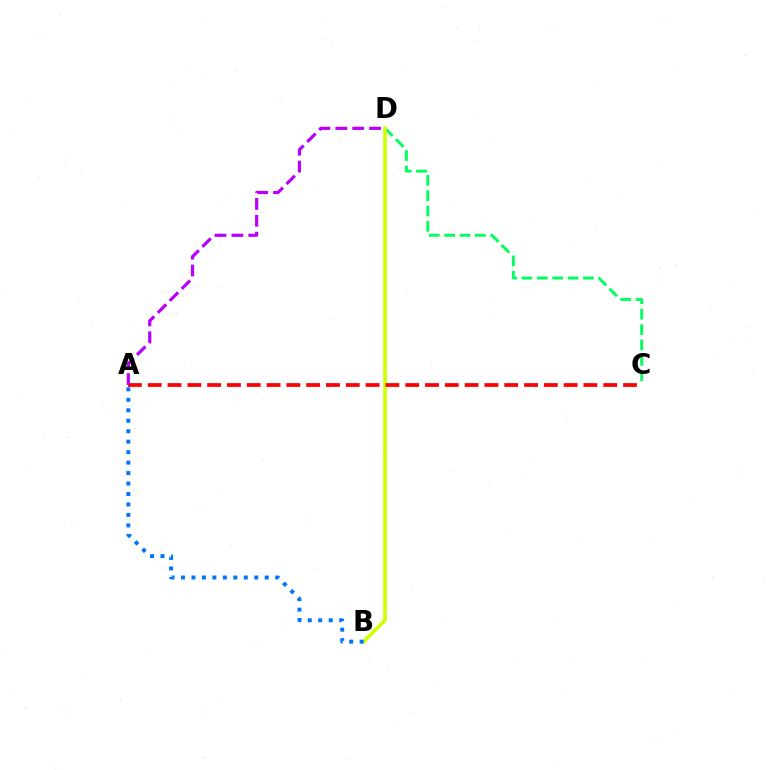{('C', 'D'): [{'color': '#00ff5c', 'line_style': 'dashed', 'thickness': 2.09}], ('B', 'D'): [{'color': '#d1ff00', 'line_style': 'solid', 'thickness': 2.64}], ('A', 'B'): [{'color': '#0074ff', 'line_style': 'dotted', 'thickness': 2.84}], ('A', 'C'): [{'color': '#ff0000', 'line_style': 'dashed', 'thickness': 2.69}], ('A', 'D'): [{'color': '#b900ff', 'line_style': 'dashed', 'thickness': 2.3}]}